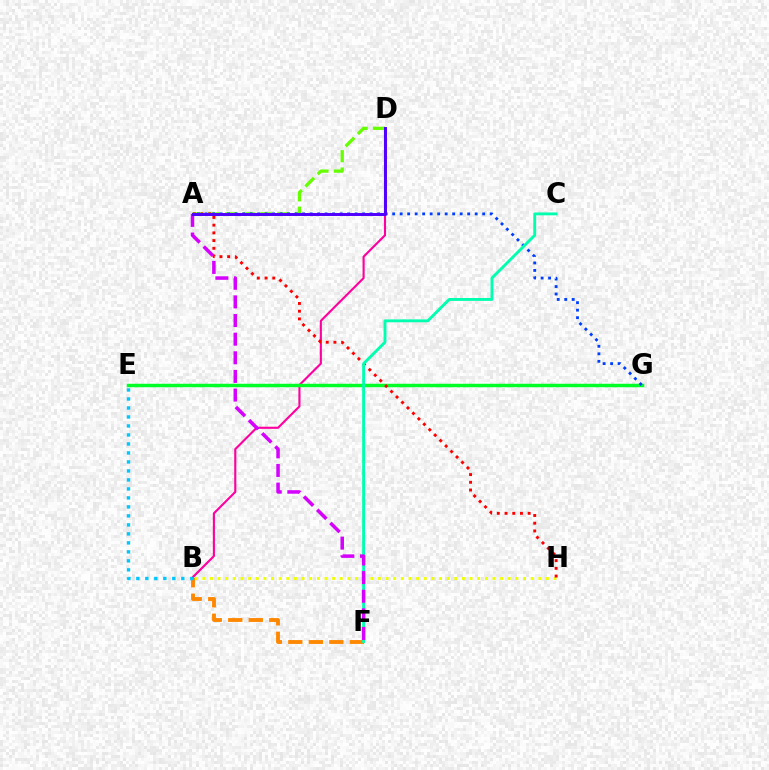{('B', 'H'): [{'color': '#eeff00', 'line_style': 'dotted', 'thickness': 2.07}], ('B', 'F'): [{'color': '#ff8800', 'line_style': 'dashed', 'thickness': 2.79}], ('B', 'D'): [{'color': '#ff00a0', 'line_style': 'solid', 'thickness': 1.53}], ('A', 'D'): [{'color': '#66ff00', 'line_style': 'dashed', 'thickness': 2.36}, {'color': '#4f00ff', 'line_style': 'solid', 'thickness': 2.13}], ('E', 'G'): [{'color': '#00ff27', 'line_style': 'solid', 'thickness': 2.49}], ('A', 'G'): [{'color': '#003fff', 'line_style': 'dotted', 'thickness': 2.04}], ('A', 'H'): [{'color': '#ff0000', 'line_style': 'dotted', 'thickness': 2.1}], ('C', 'F'): [{'color': '#00ffaf', 'line_style': 'solid', 'thickness': 2.07}], ('B', 'E'): [{'color': '#00c7ff', 'line_style': 'dotted', 'thickness': 2.44}], ('A', 'F'): [{'color': '#d600ff', 'line_style': 'dashed', 'thickness': 2.53}]}